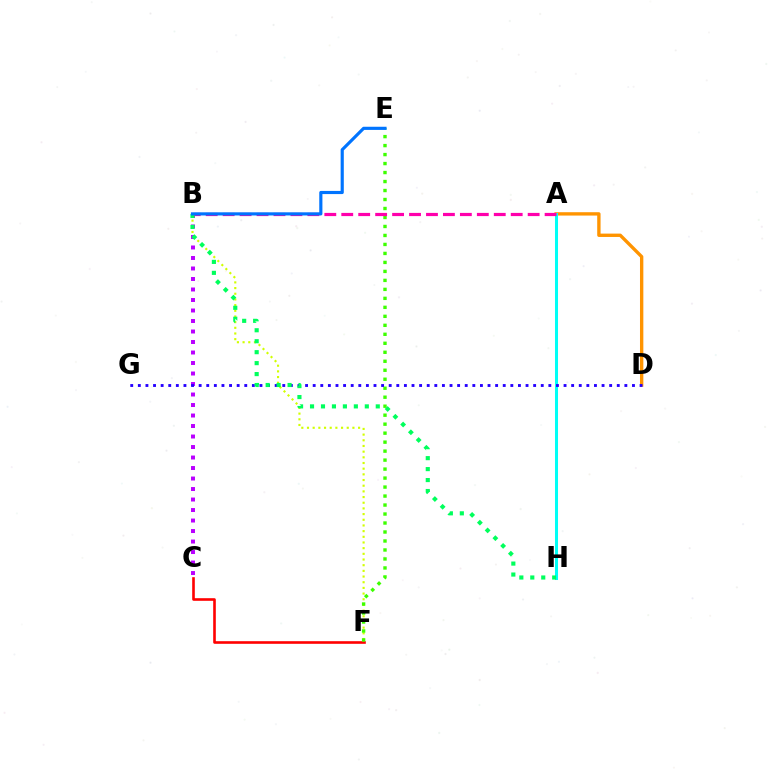{('A', 'D'): [{'color': '#ff9400', 'line_style': 'solid', 'thickness': 2.42}], ('B', 'C'): [{'color': '#b900ff', 'line_style': 'dotted', 'thickness': 2.85}], ('C', 'F'): [{'color': '#ff0000', 'line_style': 'solid', 'thickness': 1.89}], ('A', 'H'): [{'color': '#00fff6', 'line_style': 'solid', 'thickness': 2.18}], ('B', 'F'): [{'color': '#d1ff00', 'line_style': 'dotted', 'thickness': 1.54}], ('E', 'F'): [{'color': '#3dff00', 'line_style': 'dotted', 'thickness': 2.44}], ('A', 'B'): [{'color': '#ff00ac', 'line_style': 'dashed', 'thickness': 2.3}], ('D', 'G'): [{'color': '#2500ff', 'line_style': 'dotted', 'thickness': 2.07}], ('B', 'H'): [{'color': '#00ff5c', 'line_style': 'dotted', 'thickness': 2.98}], ('B', 'E'): [{'color': '#0074ff', 'line_style': 'solid', 'thickness': 2.27}]}